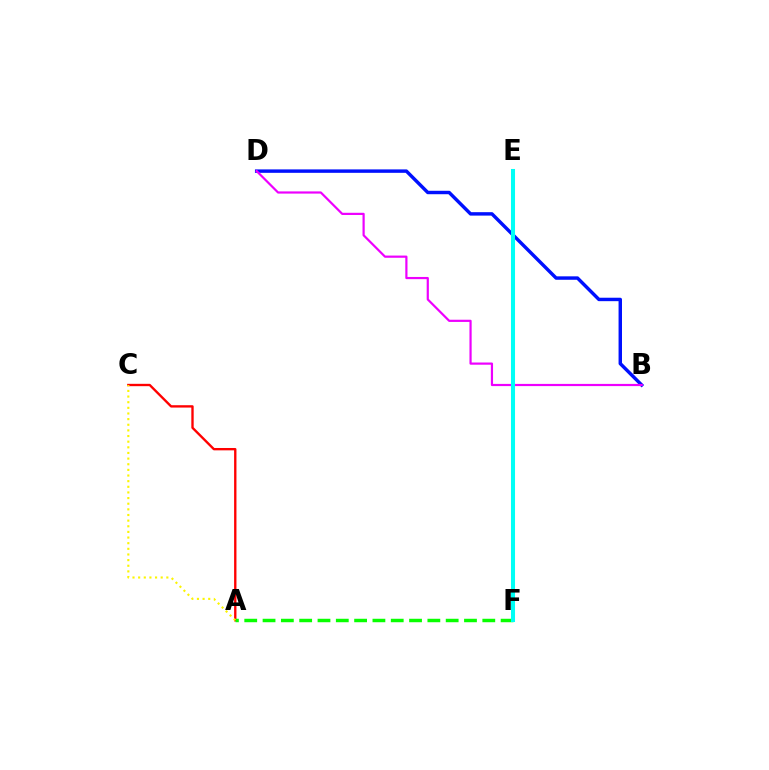{('A', 'C'): [{'color': '#ff0000', 'line_style': 'solid', 'thickness': 1.7}, {'color': '#fcf500', 'line_style': 'dotted', 'thickness': 1.53}], ('B', 'D'): [{'color': '#0010ff', 'line_style': 'solid', 'thickness': 2.47}, {'color': '#ee00ff', 'line_style': 'solid', 'thickness': 1.58}], ('A', 'F'): [{'color': '#08ff00', 'line_style': 'dashed', 'thickness': 2.49}], ('E', 'F'): [{'color': '#00fff6', 'line_style': 'solid', 'thickness': 2.92}]}